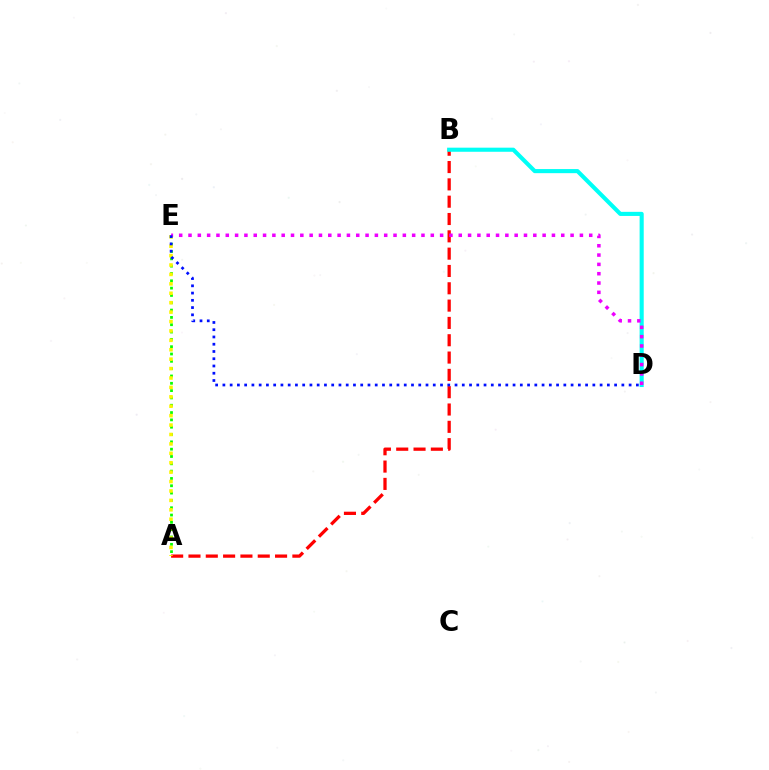{('A', 'B'): [{'color': '#ff0000', 'line_style': 'dashed', 'thickness': 2.35}], ('B', 'D'): [{'color': '#00fff6', 'line_style': 'solid', 'thickness': 2.95}], ('A', 'E'): [{'color': '#08ff00', 'line_style': 'dotted', 'thickness': 1.99}, {'color': '#fcf500', 'line_style': 'dotted', 'thickness': 2.56}], ('D', 'E'): [{'color': '#ee00ff', 'line_style': 'dotted', 'thickness': 2.53}, {'color': '#0010ff', 'line_style': 'dotted', 'thickness': 1.97}]}